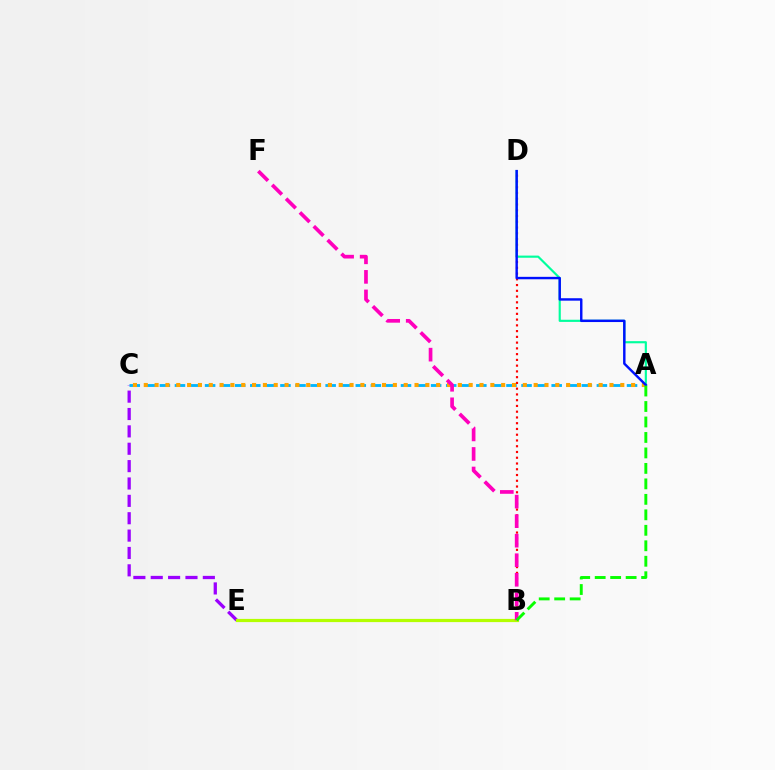{('C', 'E'): [{'color': '#9b00ff', 'line_style': 'dashed', 'thickness': 2.36}], ('B', 'E'): [{'color': '#b3ff00', 'line_style': 'solid', 'thickness': 2.3}], ('B', 'D'): [{'color': '#ff0000', 'line_style': 'dotted', 'thickness': 1.56}], ('A', 'C'): [{'color': '#00b5ff', 'line_style': 'dashed', 'thickness': 2.05}, {'color': '#ffa500', 'line_style': 'dotted', 'thickness': 2.94}], ('B', 'F'): [{'color': '#ff00bd', 'line_style': 'dashed', 'thickness': 2.65}], ('A', 'D'): [{'color': '#00ff9d', 'line_style': 'solid', 'thickness': 1.55}, {'color': '#0010ff', 'line_style': 'solid', 'thickness': 1.75}], ('A', 'B'): [{'color': '#08ff00', 'line_style': 'dashed', 'thickness': 2.1}]}